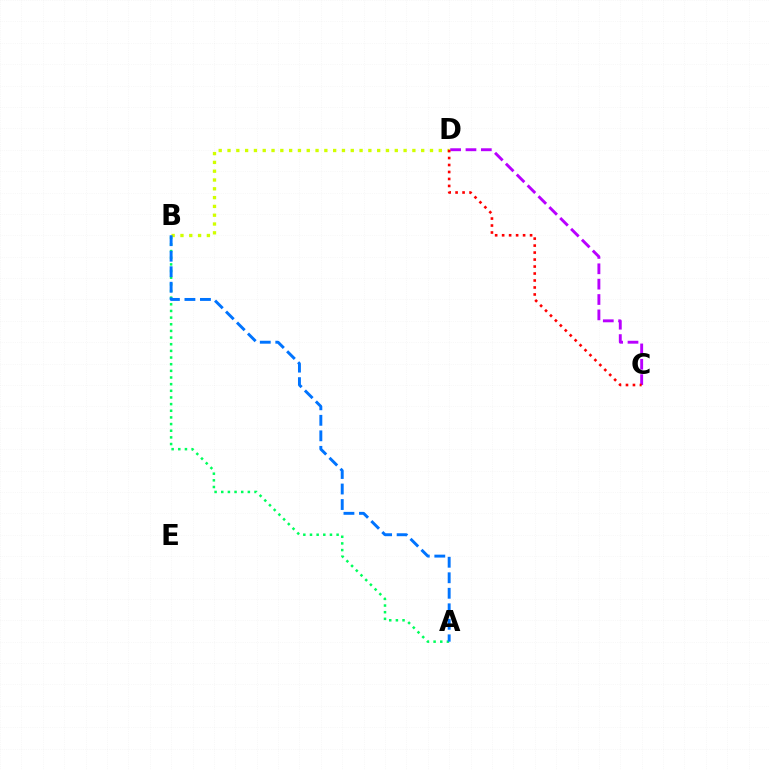{('A', 'B'): [{'color': '#00ff5c', 'line_style': 'dotted', 'thickness': 1.81}, {'color': '#0074ff', 'line_style': 'dashed', 'thickness': 2.11}], ('B', 'D'): [{'color': '#d1ff00', 'line_style': 'dotted', 'thickness': 2.39}], ('C', 'D'): [{'color': '#b900ff', 'line_style': 'dashed', 'thickness': 2.09}, {'color': '#ff0000', 'line_style': 'dotted', 'thickness': 1.9}]}